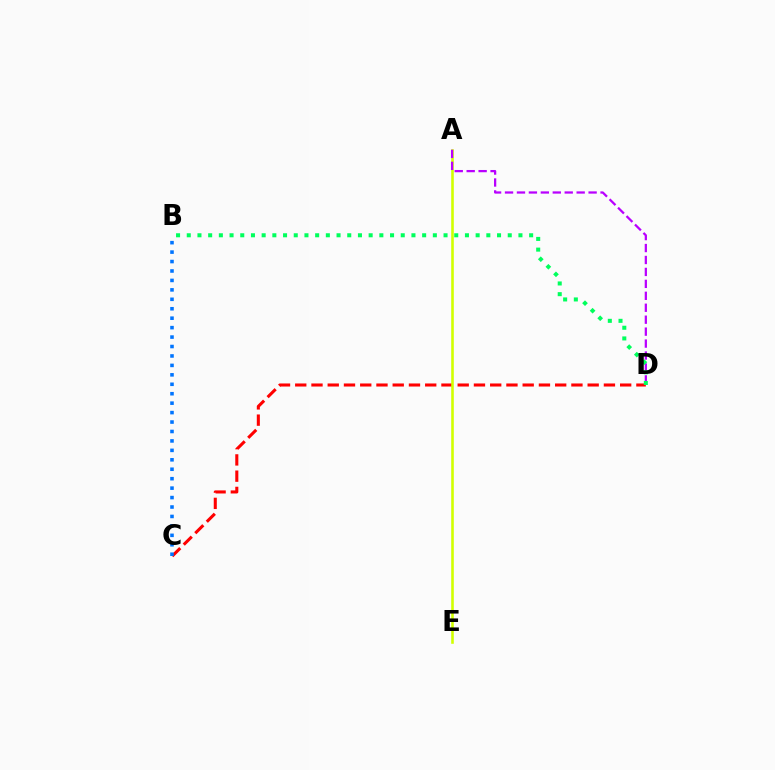{('C', 'D'): [{'color': '#ff0000', 'line_style': 'dashed', 'thickness': 2.21}], ('A', 'E'): [{'color': '#d1ff00', 'line_style': 'solid', 'thickness': 1.87}], ('A', 'D'): [{'color': '#b900ff', 'line_style': 'dashed', 'thickness': 1.62}], ('B', 'D'): [{'color': '#00ff5c', 'line_style': 'dotted', 'thickness': 2.91}], ('B', 'C'): [{'color': '#0074ff', 'line_style': 'dotted', 'thickness': 2.57}]}